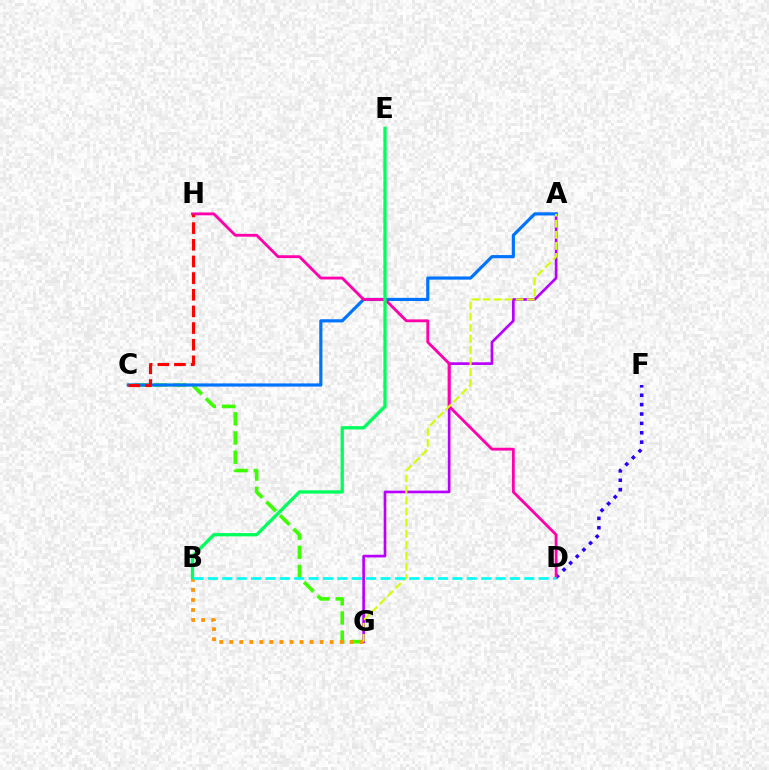{('D', 'F'): [{'color': '#2500ff', 'line_style': 'dotted', 'thickness': 2.55}], ('C', 'G'): [{'color': '#3dff00', 'line_style': 'dashed', 'thickness': 2.61}], ('A', 'G'): [{'color': '#b900ff', 'line_style': 'solid', 'thickness': 1.91}, {'color': '#d1ff00', 'line_style': 'dashed', 'thickness': 1.5}], ('B', 'G'): [{'color': '#ff9400', 'line_style': 'dotted', 'thickness': 2.73}], ('A', 'C'): [{'color': '#0074ff', 'line_style': 'solid', 'thickness': 2.28}], ('D', 'H'): [{'color': '#ff00ac', 'line_style': 'solid', 'thickness': 2.04}], ('C', 'H'): [{'color': '#ff0000', 'line_style': 'dashed', 'thickness': 2.26}], ('B', 'E'): [{'color': '#00ff5c', 'line_style': 'solid', 'thickness': 2.37}], ('B', 'D'): [{'color': '#00fff6', 'line_style': 'dashed', 'thickness': 1.95}]}